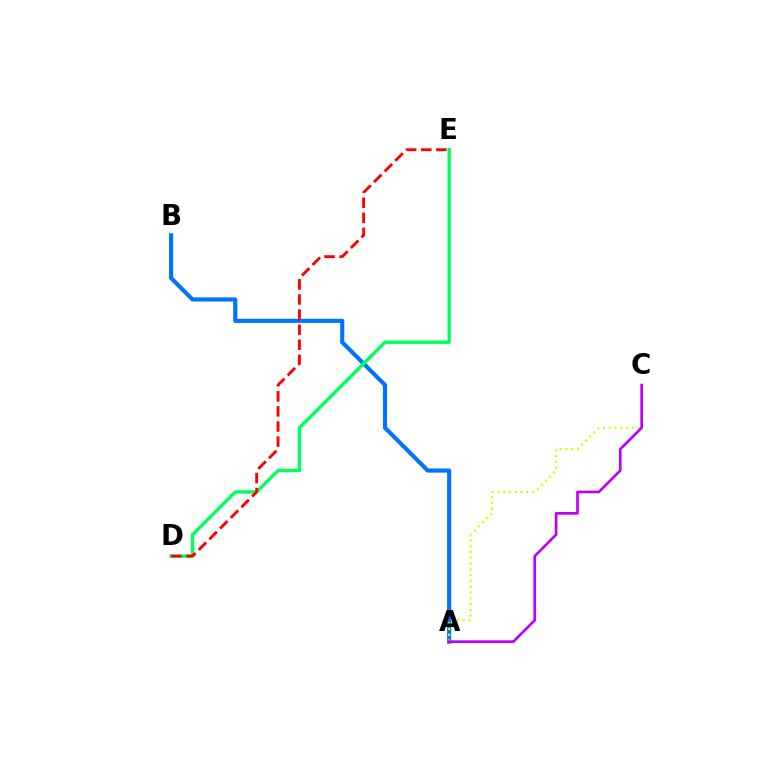{('A', 'B'): [{'color': '#0074ff', 'line_style': 'solid', 'thickness': 2.98}], ('D', 'E'): [{'color': '#00ff5c', 'line_style': 'solid', 'thickness': 2.43}, {'color': '#ff0000', 'line_style': 'dashed', 'thickness': 2.05}], ('A', 'C'): [{'color': '#d1ff00', 'line_style': 'dotted', 'thickness': 1.57}, {'color': '#b900ff', 'line_style': 'solid', 'thickness': 1.91}]}